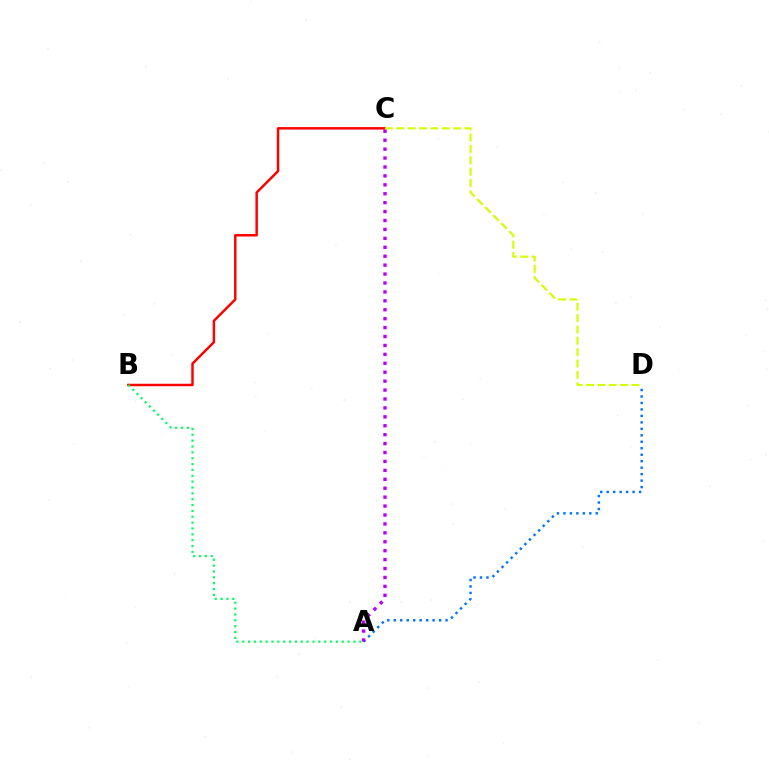{('B', 'C'): [{'color': '#ff0000', 'line_style': 'solid', 'thickness': 1.78}], ('A', 'B'): [{'color': '#00ff5c', 'line_style': 'dotted', 'thickness': 1.59}], ('A', 'D'): [{'color': '#0074ff', 'line_style': 'dotted', 'thickness': 1.76}], ('C', 'D'): [{'color': '#d1ff00', 'line_style': 'dashed', 'thickness': 1.54}], ('A', 'C'): [{'color': '#b900ff', 'line_style': 'dotted', 'thickness': 2.42}]}